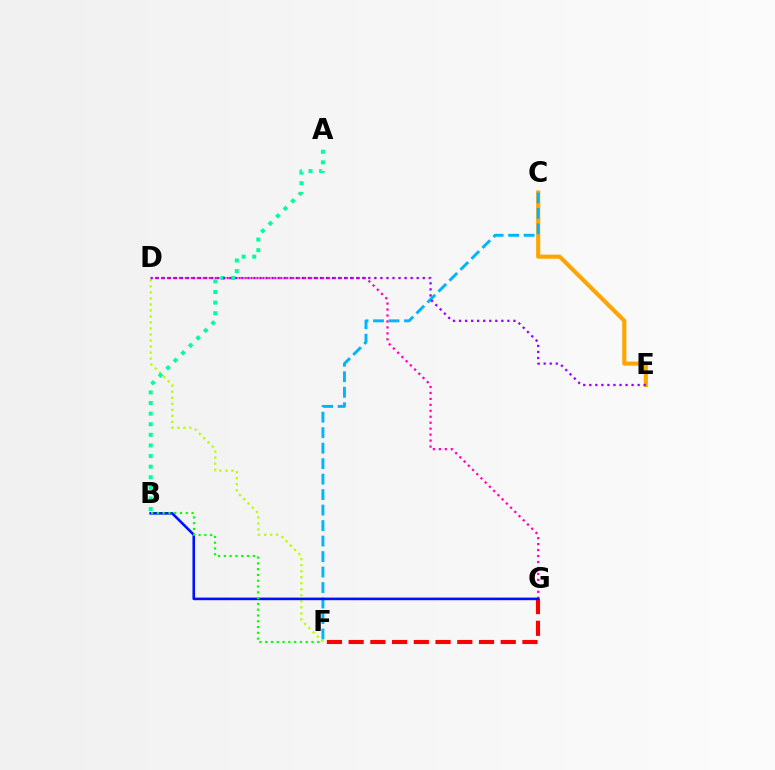{('F', 'G'): [{'color': '#ff0000', 'line_style': 'dashed', 'thickness': 2.95}], ('D', 'F'): [{'color': '#b3ff00', 'line_style': 'dotted', 'thickness': 1.64}], ('C', 'E'): [{'color': '#ffa500', 'line_style': 'solid', 'thickness': 2.96}], ('D', 'G'): [{'color': '#ff00bd', 'line_style': 'dotted', 'thickness': 1.62}], ('C', 'F'): [{'color': '#00b5ff', 'line_style': 'dashed', 'thickness': 2.1}], ('A', 'B'): [{'color': '#00ff9d', 'line_style': 'dotted', 'thickness': 2.88}], ('D', 'E'): [{'color': '#9b00ff', 'line_style': 'dotted', 'thickness': 1.64}], ('B', 'G'): [{'color': '#0010ff', 'line_style': 'solid', 'thickness': 1.88}], ('B', 'F'): [{'color': '#08ff00', 'line_style': 'dotted', 'thickness': 1.57}]}